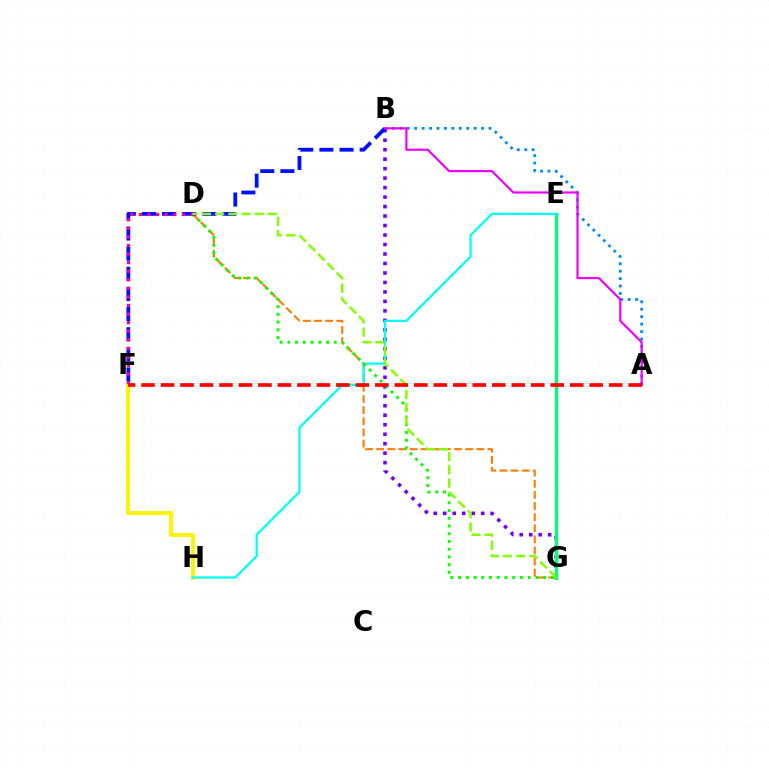{('B', 'G'): [{'color': '#7200ff', 'line_style': 'dotted', 'thickness': 2.58}], ('A', 'B'): [{'color': '#008cff', 'line_style': 'dotted', 'thickness': 2.02}, {'color': '#ee00ff', 'line_style': 'solid', 'thickness': 1.57}], ('F', 'H'): [{'color': '#fcf500', 'line_style': 'solid', 'thickness': 2.82}], ('D', 'G'): [{'color': '#ff7c00', 'line_style': 'dashed', 'thickness': 1.51}, {'color': '#08ff00', 'line_style': 'dotted', 'thickness': 2.1}, {'color': '#84ff00', 'line_style': 'dashed', 'thickness': 1.79}], ('E', 'G'): [{'color': '#00ff74', 'line_style': 'solid', 'thickness': 2.4}], ('E', 'H'): [{'color': '#00fff6', 'line_style': 'solid', 'thickness': 1.6}], ('B', 'F'): [{'color': '#0010ff', 'line_style': 'dashed', 'thickness': 2.74}], ('D', 'F'): [{'color': '#ff0094', 'line_style': 'dotted', 'thickness': 2.33}], ('A', 'F'): [{'color': '#ff0000', 'line_style': 'dashed', 'thickness': 2.65}]}